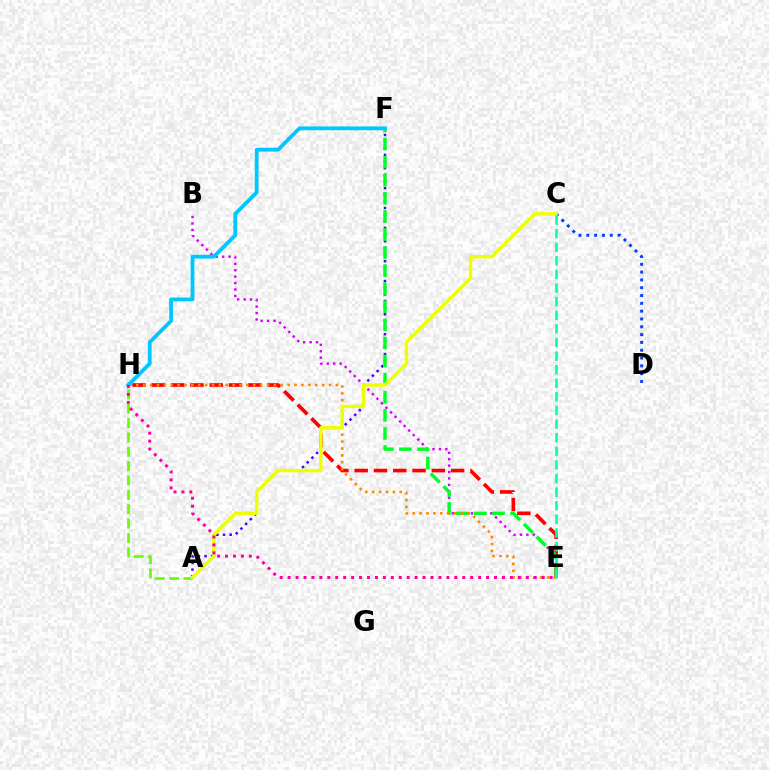{('E', 'H'): [{'color': '#ff0000', 'line_style': 'dashed', 'thickness': 2.62}, {'color': '#ff8800', 'line_style': 'dotted', 'thickness': 1.87}, {'color': '#ff00a0', 'line_style': 'dotted', 'thickness': 2.16}], ('B', 'E'): [{'color': '#d600ff', 'line_style': 'dotted', 'thickness': 1.74}], ('A', 'F'): [{'color': '#4f00ff', 'line_style': 'dotted', 'thickness': 1.8}], ('E', 'F'): [{'color': '#00ff27', 'line_style': 'dashed', 'thickness': 2.46}], ('A', 'H'): [{'color': '#66ff00', 'line_style': 'dashed', 'thickness': 1.95}], ('C', 'D'): [{'color': '#003fff', 'line_style': 'dotted', 'thickness': 2.12}], ('C', 'E'): [{'color': '#00ffaf', 'line_style': 'dashed', 'thickness': 1.85}], ('A', 'C'): [{'color': '#eeff00', 'line_style': 'solid', 'thickness': 2.47}], ('F', 'H'): [{'color': '#00c7ff', 'line_style': 'solid', 'thickness': 2.74}]}